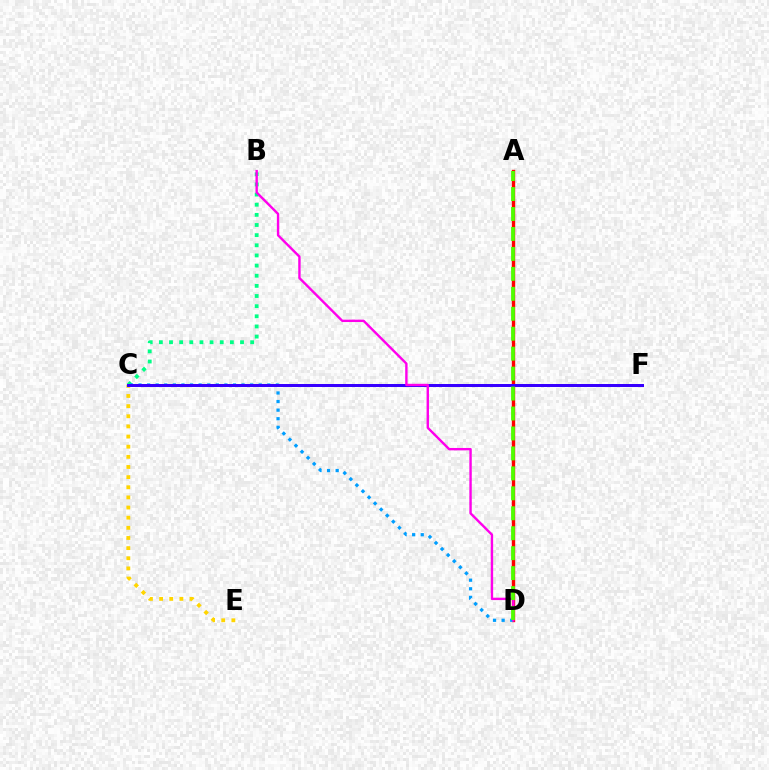{('B', 'C'): [{'color': '#00ff86', 'line_style': 'dotted', 'thickness': 2.76}], ('A', 'D'): [{'color': '#ff0000', 'line_style': 'solid', 'thickness': 2.43}, {'color': '#4fff00', 'line_style': 'dashed', 'thickness': 2.71}], ('C', 'D'): [{'color': '#009eff', 'line_style': 'dotted', 'thickness': 2.33}], ('C', 'E'): [{'color': '#ffd500', 'line_style': 'dotted', 'thickness': 2.76}], ('C', 'F'): [{'color': '#3700ff', 'line_style': 'solid', 'thickness': 2.16}], ('B', 'D'): [{'color': '#ff00ed', 'line_style': 'solid', 'thickness': 1.73}]}